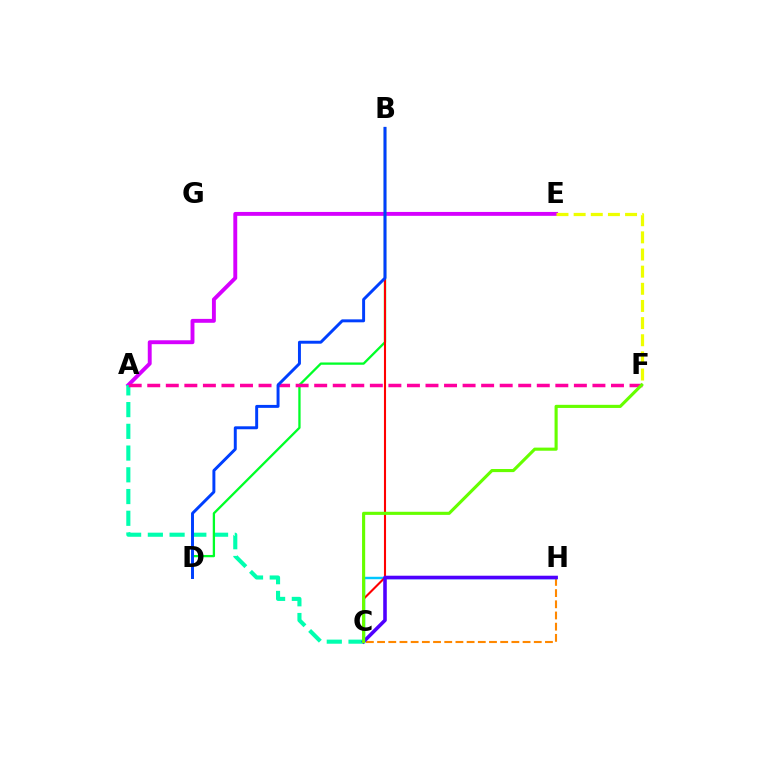{('A', 'E'): [{'color': '#d600ff', 'line_style': 'solid', 'thickness': 2.81}], ('C', 'H'): [{'color': '#ff8800', 'line_style': 'dashed', 'thickness': 1.52}, {'color': '#00c7ff', 'line_style': 'solid', 'thickness': 1.77}, {'color': '#4f00ff', 'line_style': 'solid', 'thickness': 2.57}], ('A', 'C'): [{'color': '#00ffaf', 'line_style': 'dashed', 'thickness': 2.95}], ('B', 'D'): [{'color': '#00ff27', 'line_style': 'solid', 'thickness': 1.65}, {'color': '#003fff', 'line_style': 'solid', 'thickness': 2.12}], ('E', 'F'): [{'color': '#eeff00', 'line_style': 'dashed', 'thickness': 2.33}], ('A', 'F'): [{'color': '#ff00a0', 'line_style': 'dashed', 'thickness': 2.52}], ('B', 'C'): [{'color': '#ff0000', 'line_style': 'solid', 'thickness': 1.51}], ('C', 'F'): [{'color': '#66ff00', 'line_style': 'solid', 'thickness': 2.25}]}